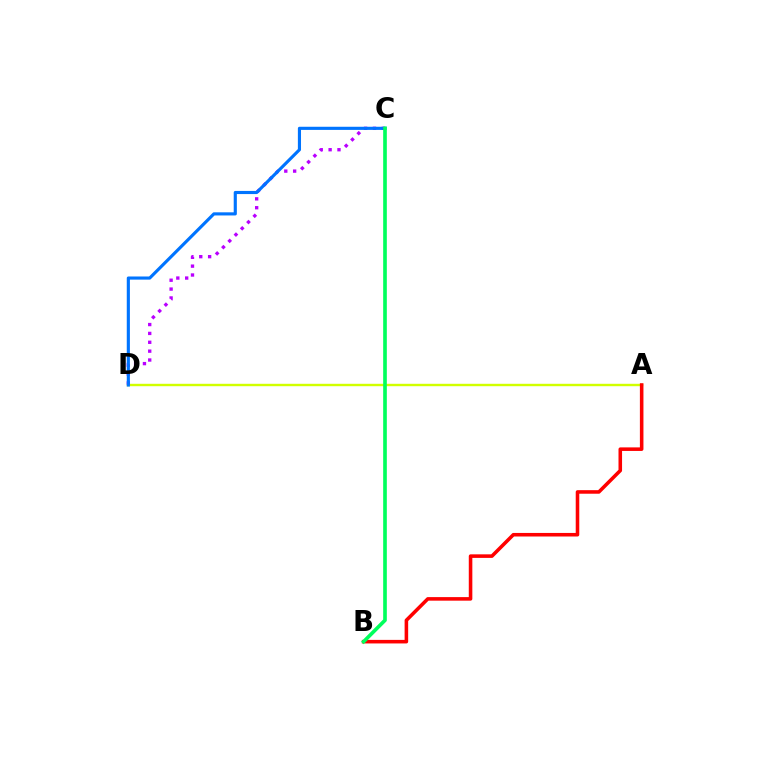{('A', 'D'): [{'color': '#d1ff00', 'line_style': 'solid', 'thickness': 1.73}], ('C', 'D'): [{'color': '#b900ff', 'line_style': 'dotted', 'thickness': 2.41}, {'color': '#0074ff', 'line_style': 'solid', 'thickness': 2.26}], ('A', 'B'): [{'color': '#ff0000', 'line_style': 'solid', 'thickness': 2.56}], ('B', 'C'): [{'color': '#00ff5c', 'line_style': 'solid', 'thickness': 2.63}]}